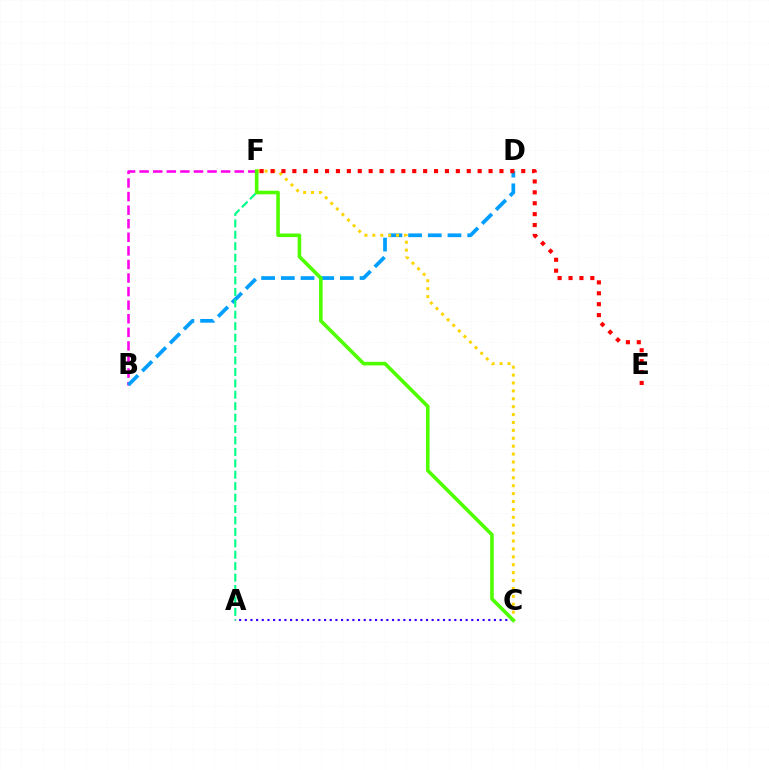{('B', 'F'): [{'color': '#ff00ed', 'line_style': 'dashed', 'thickness': 1.84}], ('A', 'C'): [{'color': '#3700ff', 'line_style': 'dotted', 'thickness': 1.54}], ('B', 'D'): [{'color': '#009eff', 'line_style': 'dashed', 'thickness': 2.67}], ('C', 'F'): [{'color': '#ffd500', 'line_style': 'dotted', 'thickness': 2.15}, {'color': '#4fff00', 'line_style': 'solid', 'thickness': 2.59}], ('A', 'F'): [{'color': '#00ff86', 'line_style': 'dashed', 'thickness': 1.55}], ('E', 'F'): [{'color': '#ff0000', 'line_style': 'dotted', 'thickness': 2.96}]}